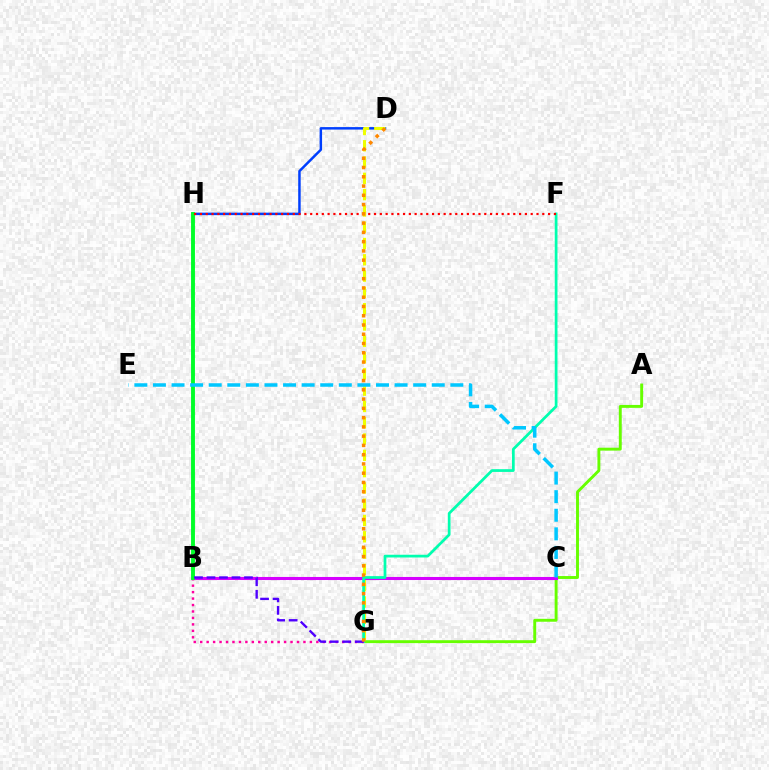{('A', 'G'): [{'color': '#66ff00', 'line_style': 'solid', 'thickness': 2.1}], ('D', 'H'): [{'color': '#003fff', 'line_style': 'solid', 'thickness': 1.79}], ('B', 'C'): [{'color': '#d600ff', 'line_style': 'solid', 'thickness': 2.2}], ('D', 'G'): [{'color': '#eeff00', 'line_style': 'dashed', 'thickness': 2.21}, {'color': '#ff8800', 'line_style': 'dotted', 'thickness': 2.52}], ('F', 'G'): [{'color': '#00ffaf', 'line_style': 'solid', 'thickness': 1.97}], ('B', 'G'): [{'color': '#ff00a0', 'line_style': 'dotted', 'thickness': 1.75}, {'color': '#4f00ff', 'line_style': 'dashed', 'thickness': 1.7}], ('B', 'H'): [{'color': '#00ff27', 'line_style': 'solid', 'thickness': 2.8}], ('F', 'H'): [{'color': '#ff0000', 'line_style': 'dotted', 'thickness': 1.58}], ('C', 'E'): [{'color': '#00c7ff', 'line_style': 'dashed', 'thickness': 2.53}]}